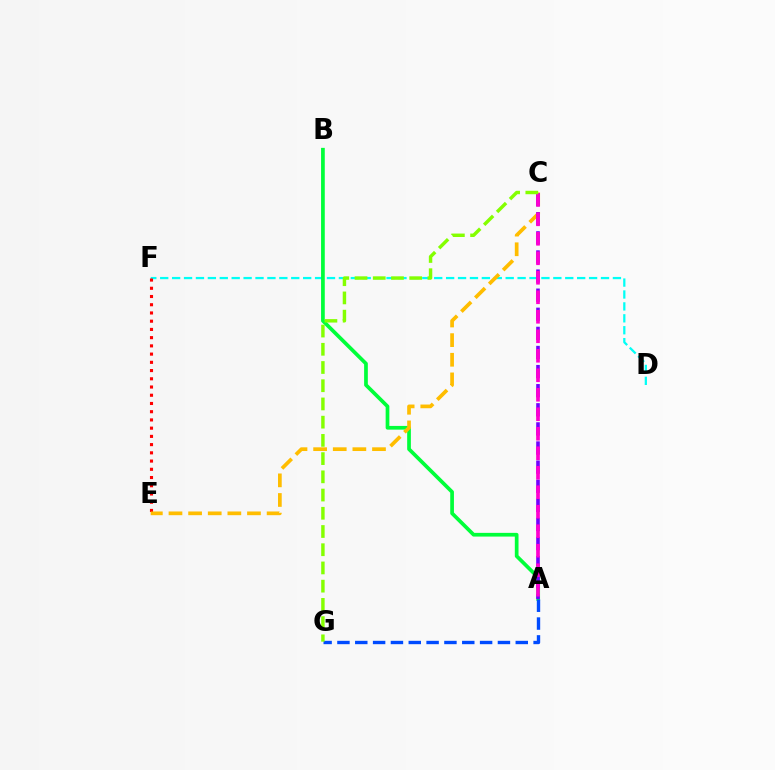{('D', 'F'): [{'color': '#00fff6', 'line_style': 'dashed', 'thickness': 1.62}], ('A', 'B'): [{'color': '#00ff39', 'line_style': 'solid', 'thickness': 2.67}], ('A', 'G'): [{'color': '#004bff', 'line_style': 'dashed', 'thickness': 2.42}], ('E', 'F'): [{'color': '#ff0000', 'line_style': 'dotted', 'thickness': 2.24}], ('C', 'E'): [{'color': '#ffbd00', 'line_style': 'dashed', 'thickness': 2.67}], ('A', 'C'): [{'color': '#7200ff', 'line_style': 'dashed', 'thickness': 2.6}, {'color': '#ff00cf', 'line_style': 'dashed', 'thickness': 2.65}], ('C', 'G'): [{'color': '#84ff00', 'line_style': 'dashed', 'thickness': 2.48}]}